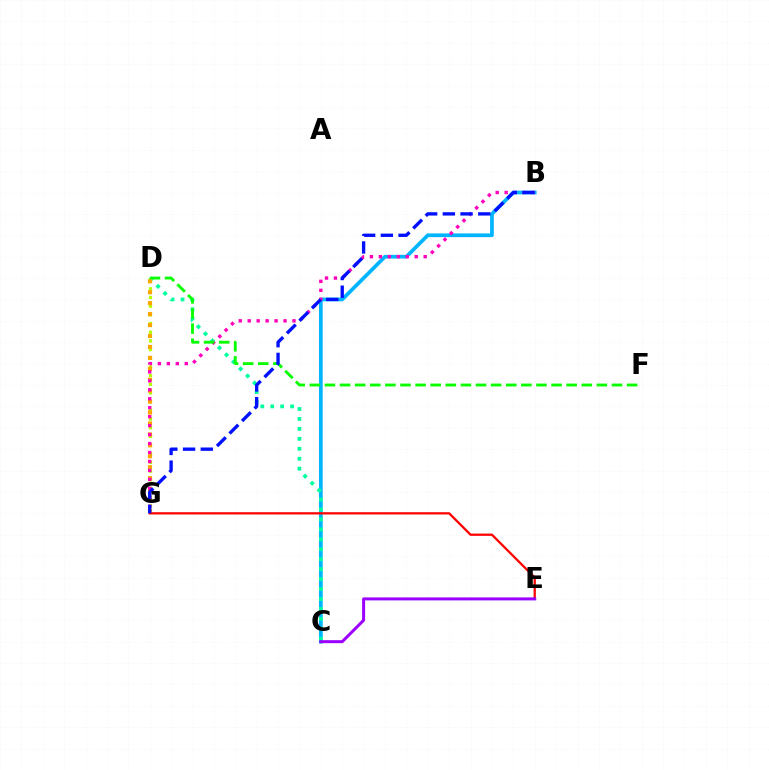{('B', 'C'): [{'color': '#00b5ff', 'line_style': 'solid', 'thickness': 2.68}], ('C', 'D'): [{'color': '#00ff9d', 'line_style': 'dotted', 'thickness': 2.7}], ('D', 'G'): [{'color': '#b3ff00', 'line_style': 'dotted', 'thickness': 2.36}, {'color': '#ffa500', 'line_style': 'dotted', 'thickness': 2.97}], ('B', 'G'): [{'color': '#ff00bd', 'line_style': 'dotted', 'thickness': 2.43}, {'color': '#0010ff', 'line_style': 'dashed', 'thickness': 2.41}], ('E', 'G'): [{'color': '#ff0000', 'line_style': 'solid', 'thickness': 1.62}], ('D', 'F'): [{'color': '#08ff00', 'line_style': 'dashed', 'thickness': 2.05}], ('C', 'E'): [{'color': '#9b00ff', 'line_style': 'solid', 'thickness': 2.15}]}